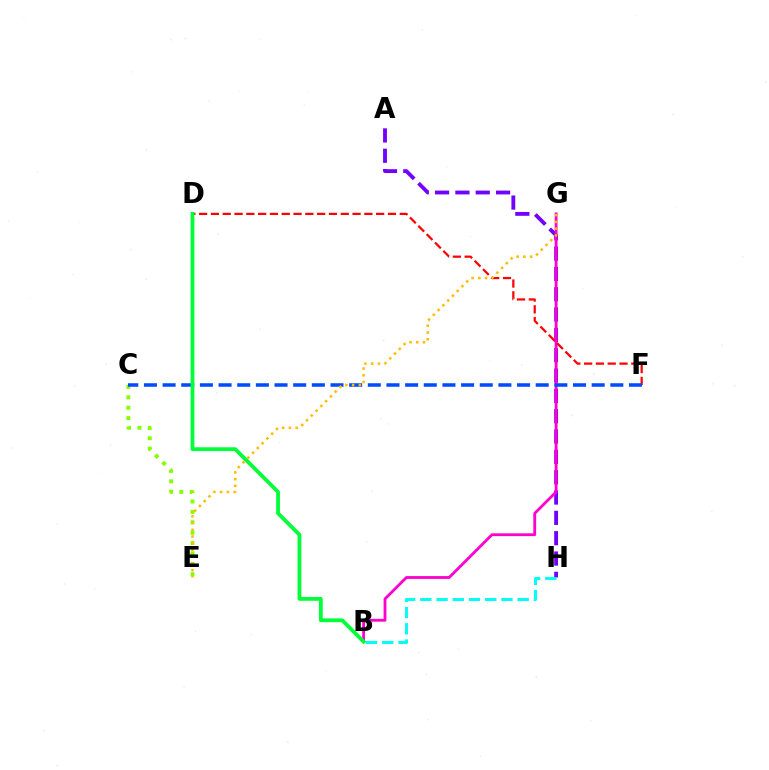{('C', 'E'): [{'color': '#84ff00', 'line_style': 'dotted', 'thickness': 2.82}], ('A', 'H'): [{'color': '#7200ff', 'line_style': 'dashed', 'thickness': 2.76}], ('B', 'G'): [{'color': '#ff00cf', 'line_style': 'solid', 'thickness': 2.03}], ('B', 'H'): [{'color': '#00fff6', 'line_style': 'dashed', 'thickness': 2.2}], ('D', 'F'): [{'color': '#ff0000', 'line_style': 'dashed', 'thickness': 1.6}], ('C', 'F'): [{'color': '#004bff', 'line_style': 'dashed', 'thickness': 2.53}], ('E', 'G'): [{'color': '#ffbd00', 'line_style': 'dotted', 'thickness': 1.83}], ('B', 'D'): [{'color': '#00ff39', 'line_style': 'solid', 'thickness': 2.73}]}